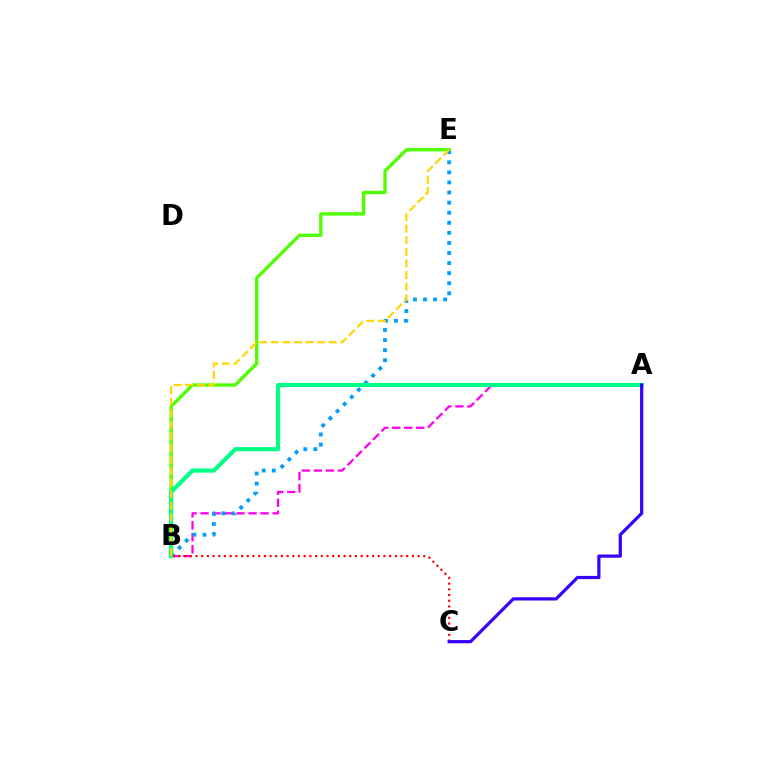{('B', 'E'): [{'color': '#4fff00', 'line_style': 'solid', 'thickness': 2.39}, {'color': '#009eff', 'line_style': 'dotted', 'thickness': 2.74}, {'color': '#ffd500', 'line_style': 'dashed', 'thickness': 1.57}], ('A', 'B'): [{'color': '#ff00ed', 'line_style': 'dashed', 'thickness': 1.63}, {'color': '#00ff86', 'line_style': 'solid', 'thickness': 2.98}], ('B', 'C'): [{'color': '#ff0000', 'line_style': 'dotted', 'thickness': 1.55}], ('A', 'C'): [{'color': '#3700ff', 'line_style': 'solid', 'thickness': 2.31}]}